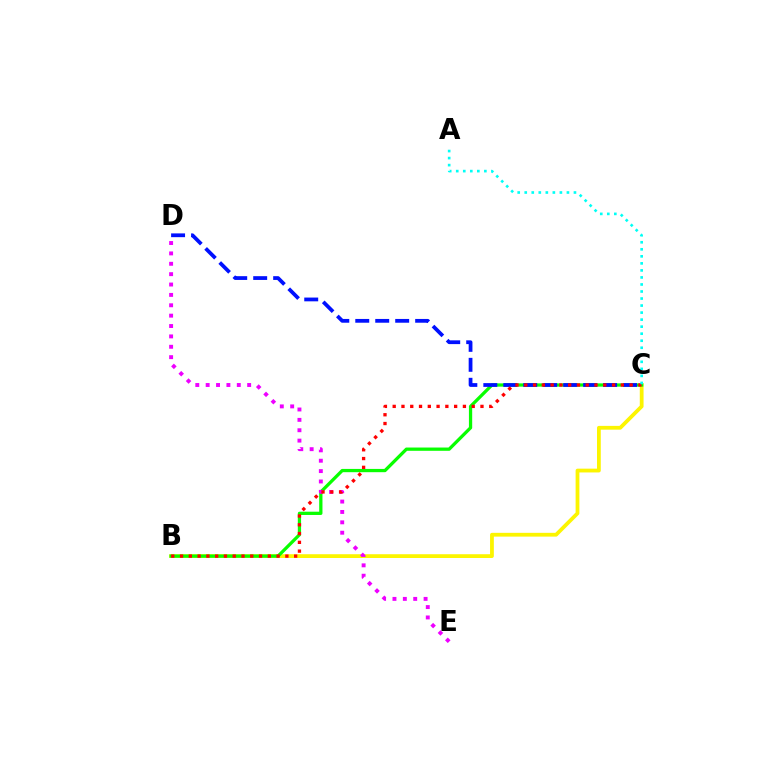{('B', 'C'): [{'color': '#fcf500', 'line_style': 'solid', 'thickness': 2.72}, {'color': '#08ff00', 'line_style': 'solid', 'thickness': 2.35}, {'color': '#ff0000', 'line_style': 'dotted', 'thickness': 2.38}], ('D', 'E'): [{'color': '#ee00ff', 'line_style': 'dotted', 'thickness': 2.82}], ('C', 'D'): [{'color': '#0010ff', 'line_style': 'dashed', 'thickness': 2.71}], ('A', 'C'): [{'color': '#00fff6', 'line_style': 'dotted', 'thickness': 1.91}]}